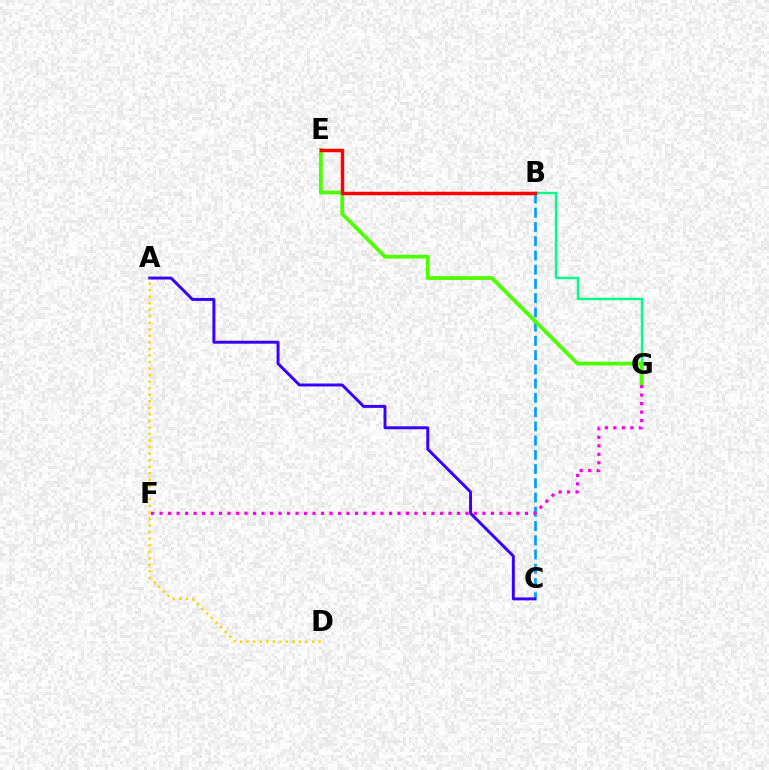{('B', 'C'): [{'color': '#009eff', 'line_style': 'dashed', 'thickness': 1.93}], ('A', 'C'): [{'color': '#3700ff', 'line_style': 'solid', 'thickness': 2.12}], ('B', 'G'): [{'color': '#00ff86', 'line_style': 'solid', 'thickness': 1.75}], ('E', 'G'): [{'color': '#4fff00', 'line_style': 'solid', 'thickness': 2.73}], ('B', 'E'): [{'color': '#ff0000', 'line_style': 'solid', 'thickness': 2.5}], ('F', 'G'): [{'color': '#ff00ed', 'line_style': 'dotted', 'thickness': 2.31}], ('A', 'D'): [{'color': '#ffd500', 'line_style': 'dotted', 'thickness': 1.78}]}